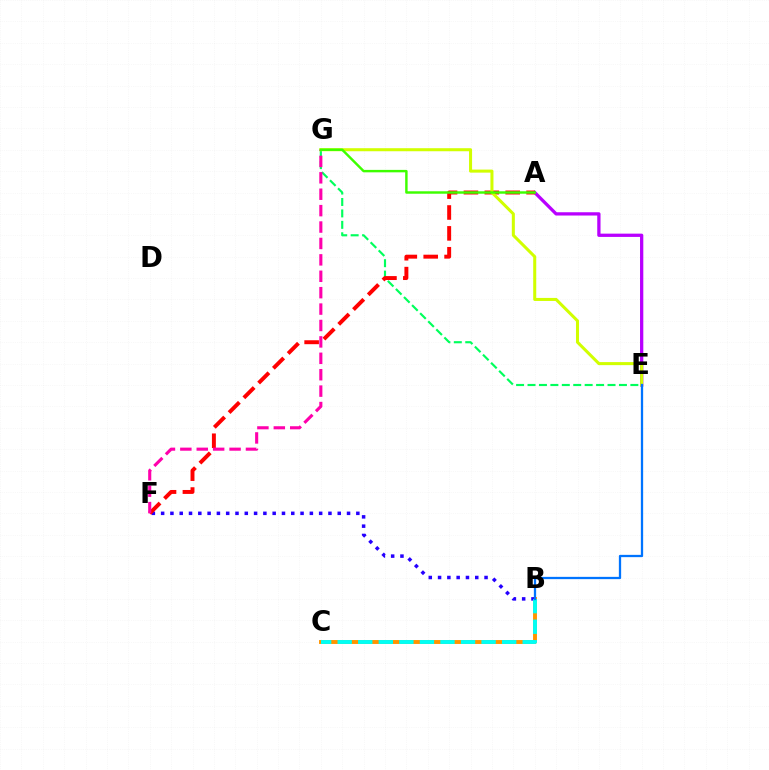{('B', 'C'): [{'color': '#ff9400', 'line_style': 'solid', 'thickness': 2.81}, {'color': '#00fff6', 'line_style': 'dashed', 'thickness': 2.79}], ('A', 'E'): [{'color': '#b900ff', 'line_style': 'solid', 'thickness': 2.36}], ('E', 'G'): [{'color': '#00ff5c', 'line_style': 'dashed', 'thickness': 1.55}, {'color': '#d1ff00', 'line_style': 'solid', 'thickness': 2.19}], ('B', 'F'): [{'color': '#2500ff', 'line_style': 'dotted', 'thickness': 2.53}], ('A', 'F'): [{'color': '#ff0000', 'line_style': 'dashed', 'thickness': 2.84}], ('F', 'G'): [{'color': '#ff00ac', 'line_style': 'dashed', 'thickness': 2.23}], ('B', 'E'): [{'color': '#0074ff', 'line_style': 'solid', 'thickness': 1.64}], ('A', 'G'): [{'color': '#3dff00', 'line_style': 'solid', 'thickness': 1.76}]}